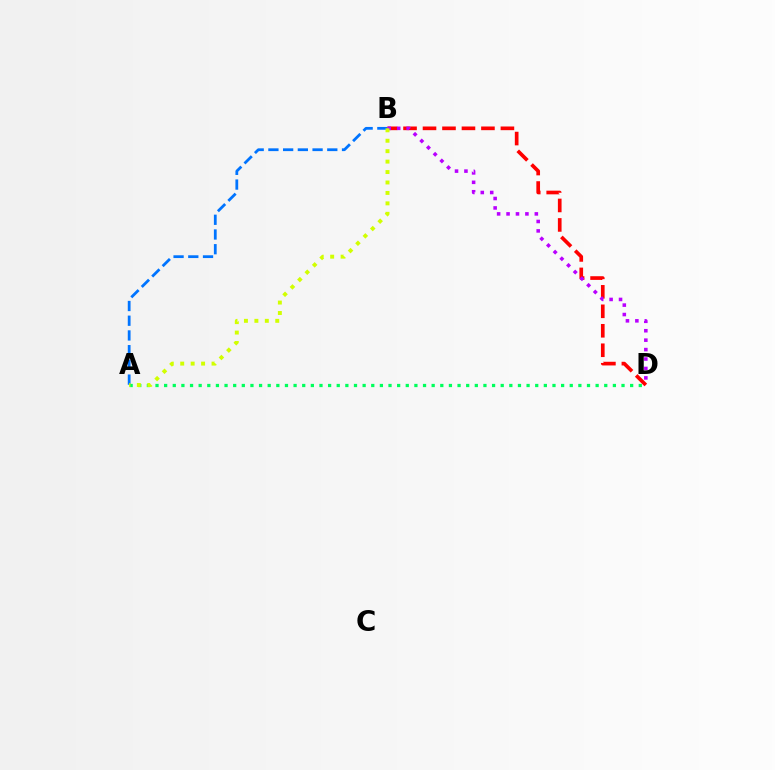{('A', 'B'): [{'color': '#0074ff', 'line_style': 'dashed', 'thickness': 2.0}, {'color': '#d1ff00', 'line_style': 'dotted', 'thickness': 2.84}], ('B', 'D'): [{'color': '#ff0000', 'line_style': 'dashed', 'thickness': 2.65}, {'color': '#b900ff', 'line_style': 'dotted', 'thickness': 2.56}], ('A', 'D'): [{'color': '#00ff5c', 'line_style': 'dotted', 'thickness': 2.34}]}